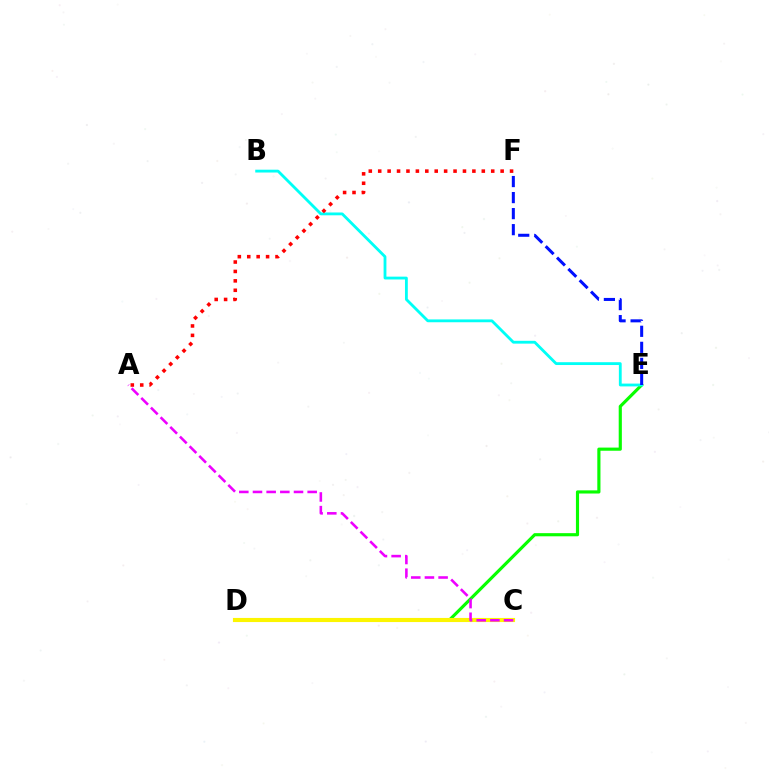{('D', 'E'): [{'color': '#08ff00', 'line_style': 'solid', 'thickness': 2.27}], ('B', 'E'): [{'color': '#00fff6', 'line_style': 'solid', 'thickness': 2.03}], ('E', 'F'): [{'color': '#0010ff', 'line_style': 'dashed', 'thickness': 2.18}], ('C', 'D'): [{'color': '#fcf500', 'line_style': 'solid', 'thickness': 2.96}], ('A', 'C'): [{'color': '#ee00ff', 'line_style': 'dashed', 'thickness': 1.86}], ('A', 'F'): [{'color': '#ff0000', 'line_style': 'dotted', 'thickness': 2.56}]}